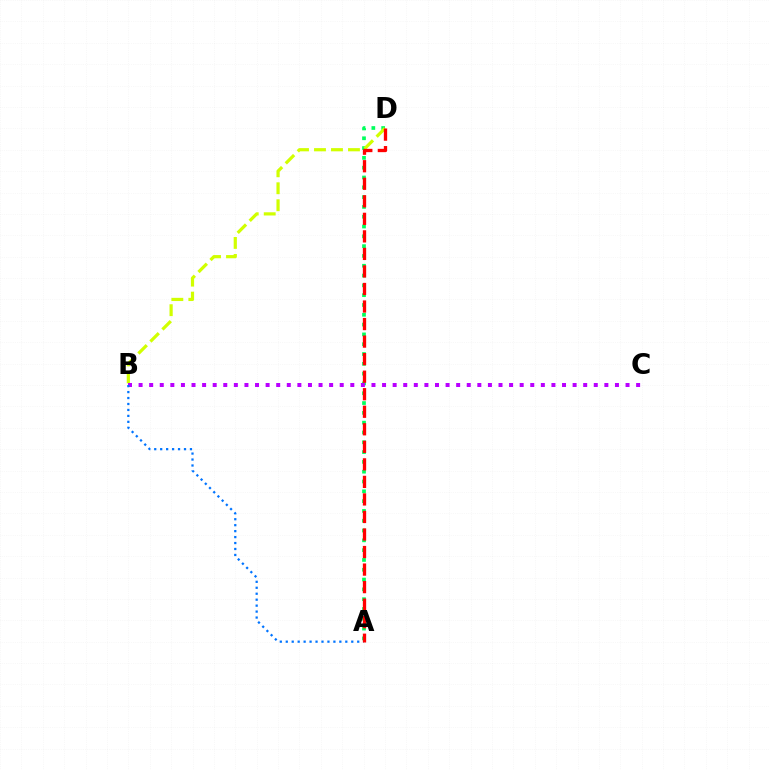{('A', 'D'): [{'color': '#00ff5c', 'line_style': 'dotted', 'thickness': 2.66}, {'color': '#ff0000', 'line_style': 'dashed', 'thickness': 2.38}], ('B', 'D'): [{'color': '#d1ff00', 'line_style': 'dashed', 'thickness': 2.31}], ('B', 'C'): [{'color': '#b900ff', 'line_style': 'dotted', 'thickness': 2.88}], ('A', 'B'): [{'color': '#0074ff', 'line_style': 'dotted', 'thickness': 1.62}]}